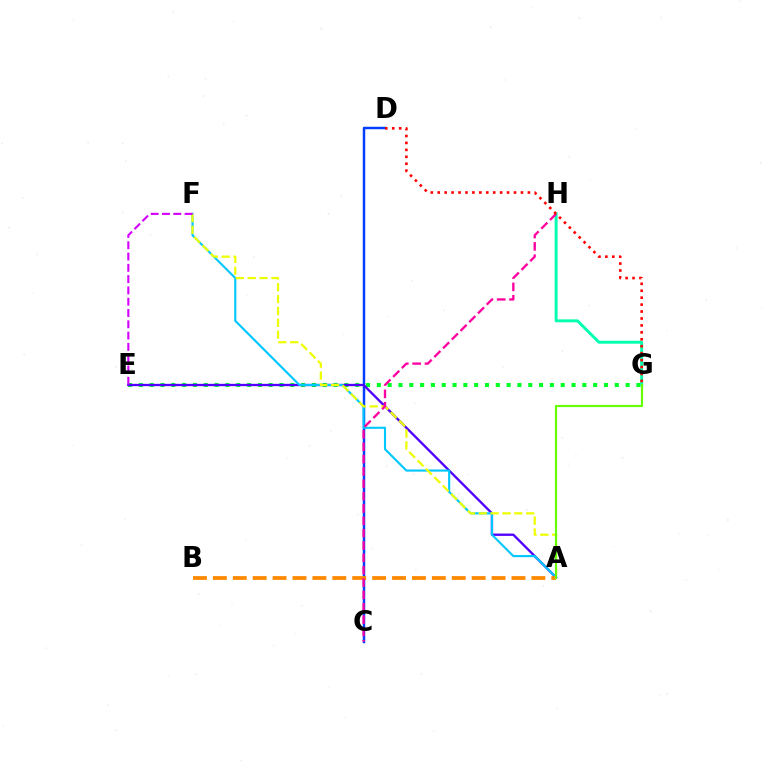{('C', 'D'): [{'color': '#003fff', 'line_style': 'solid', 'thickness': 1.79}], ('E', 'G'): [{'color': '#00ff27', 'line_style': 'dotted', 'thickness': 2.94}], ('A', 'E'): [{'color': '#4f00ff', 'line_style': 'solid', 'thickness': 1.68}], ('A', 'F'): [{'color': '#00c7ff', 'line_style': 'solid', 'thickness': 1.53}, {'color': '#eeff00', 'line_style': 'dashed', 'thickness': 1.61}], ('G', 'H'): [{'color': '#00ffaf', 'line_style': 'solid', 'thickness': 2.11}], ('E', 'F'): [{'color': '#d600ff', 'line_style': 'dashed', 'thickness': 1.53}], ('A', 'B'): [{'color': '#ff8800', 'line_style': 'dashed', 'thickness': 2.7}], ('C', 'H'): [{'color': '#ff00a0', 'line_style': 'dashed', 'thickness': 1.68}], ('D', 'G'): [{'color': '#ff0000', 'line_style': 'dotted', 'thickness': 1.88}], ('A', 'G'): [{'color': '#66ff00', 'line_style': 'solid', 'thickness': 1.55}]}